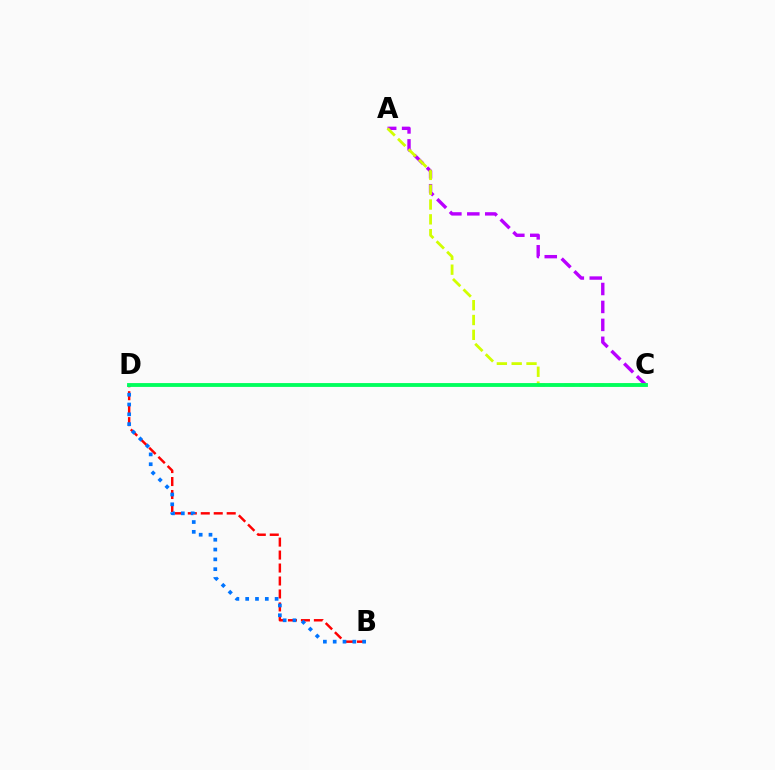{('B', 'D'): [{'color': '#ff0000', 'line_style': 'dashed', 'thickness': 1.76}, {'color': '#0074ff', 'line_style': 'dotted', 'thickness': 2.67}], ('A', 'C'): [{'color': '#b900ff', 'line_style': 'dashed', 'thickness': 2.44}, {'color': '#d1ff00', 'line_style': 'dashed', 'thickness': 2.01}], ('C', 'D'): [{'color': '#00ff5c', 'line_style': 'solid', 'thickness': 2.77}]}